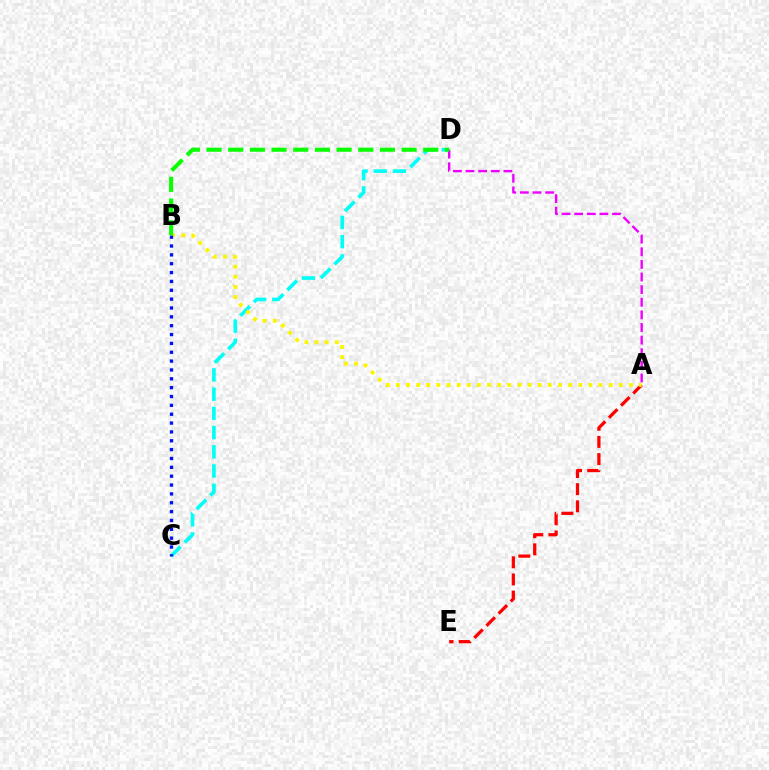{('A', 'E'): [{'color': '#ff0000', 'line_style': 'dashed', 'thickness': 2.33}], ('C', 'D'): [{'color': '#00fff6', 'line_style': 'dashed', 'thickness': 2.61}], ('A', 'B'): [{'color': '#fcf500', 'line_style': 'dotted', 'thickness': 2.75}], ('B', 'C'): [{'color': '#0010ff', 'line_style': 'dotted', 'thickness': 2.41}], ('A', 'D'): [{'color': '#ee00ff', 'line_style': 'dashed', 'thickness': 1.71}], ('B', 'D'): [{'color': '#08ff00', 'line_style': 'dashed', 'thickness': 2.94}]}